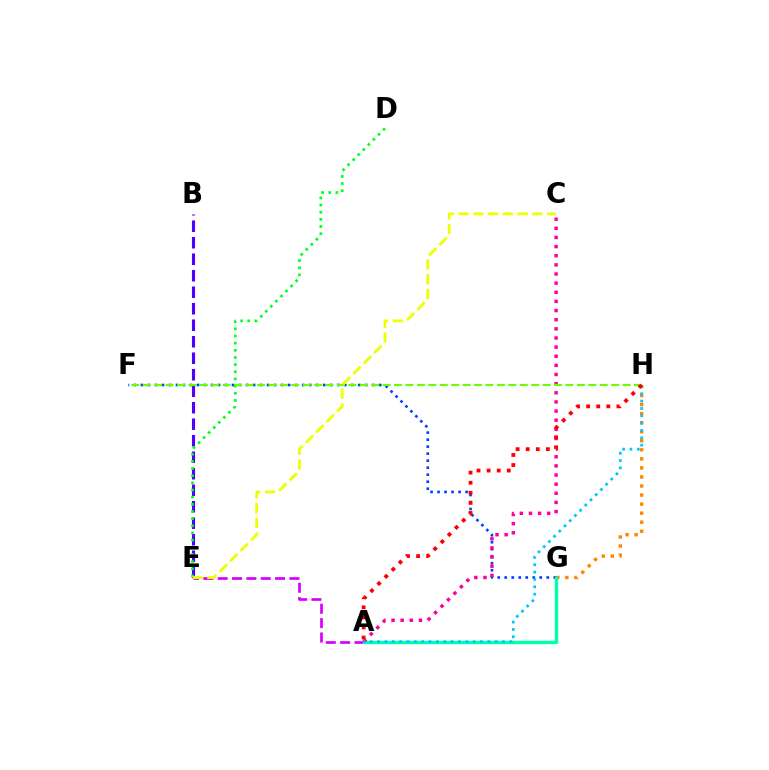{('F', 'G'): [{'color': '#003fff', 'line_style': 'dotted', 'thickness': 1.9}], ('G', 'H'): [{'color': '#ff8800', 'line_style': 'dotted', 'thickness': 2.46}], ('A', 'E'): [{'color': '#d600ff', 'line_style': 'dashed', 'thickness': 1.95}], ('A', 'G'): [{'color': '#00ffaf', 'line_style': 'solid', 'thickness': 2.43}], ('B', 'E'): [{'color': '#4f00ff', 'line_style': 'dashed', 'thickness': 2.24}], ('D', 'E'): [{'color': '#00ff27', 'line_style': 'dotted', 'thickness': 1.94}], ('A', 'C'): [{'color': '#ff00a0', 'line_style': 'dotted', 'thickness': 2.48}], ('F', 'H'): [{'color': '#66ff00', 'line_style': 'dashed', 'thickness': 1.55}], ('C', 'E'): [{'color': '#eeff00', 'line_style': 'dashed', 'thickness': 2.01}], ('A', 'H'): [{'color': '#00c7ff', 'line_style': 'dotted', 'thickness': 2.0}, {'color': '#ff0000', 'line_style': 'dotted', 'thickness': 2.74}]}